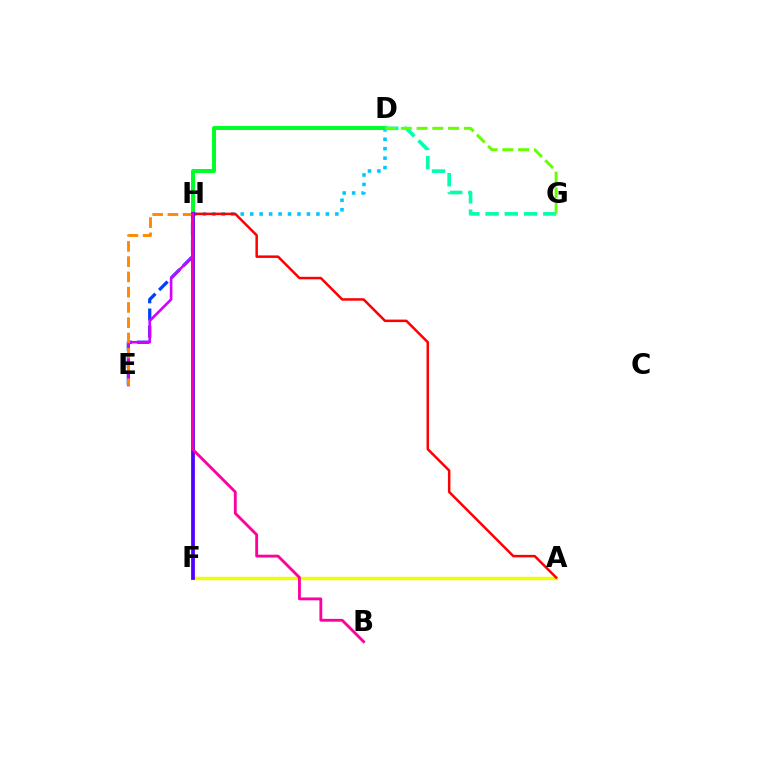{('A', 'F'): [{'color': '#eeff00', 'line_style': 'solid', 'thickness': 2.48}], ('E', 'H'): [{'color': '#003fff', 'line_style': 'dashed', 'thickness': 2.33}, {'color': '#d600ff', 'line_style': 'solid', 'thickness': 1.9}, {'color': '#ff8800', 'line_style': 'dashed', 'thickness': 2.07}], ('D', 'H'): [{'color': '#00c7ff', 'line_style': 'dotted', 'thickness': 2.57}, {'color': '#00ff27', 'line_style': 'solid', 'thickness': 2.87}], ('D', 'G'): [{'color': '#00ffaf', 'line_style': 'dashed', 'thickness': 2.62}, {'color': '#66ff00', 'line_style': 'dashed', 'thickness': 2.14}], ('A', 'H'): [{'color': '#ff0000', 'line_style': 'solid', 'thickness': 1.8}], ('F', 'H'): [{'color': '#4f00ff', 'line_style': 'solid', 'thickness': 2.71}], ('B', 'H'): [{'color': '#ff00a0', 'line_style': 'solid', 'thickness': 2.05}]}